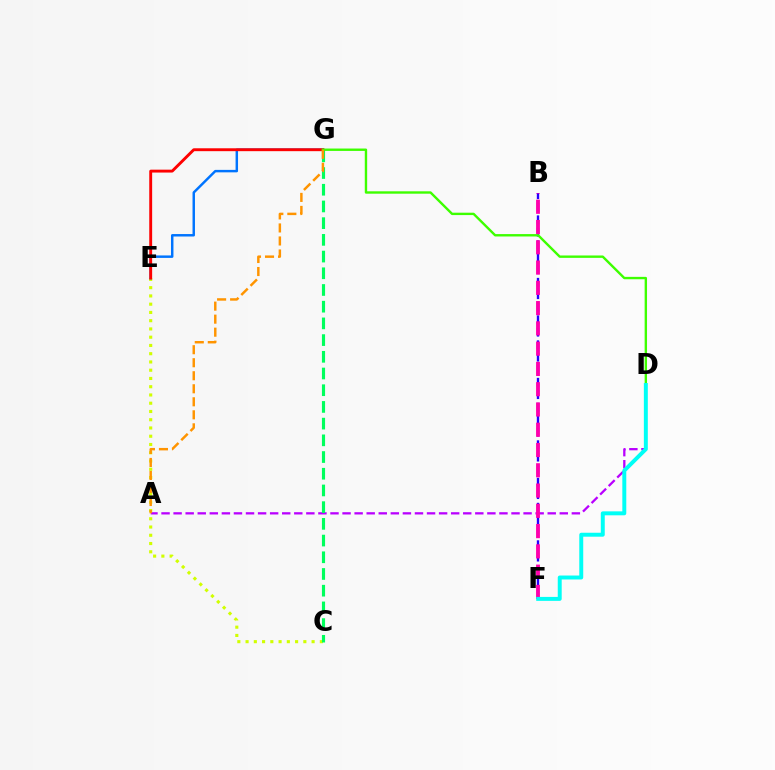{('A', 'D'): [{'color': '#b900ff', 'line_style': 'dashed', 'thickness': 1.64}], ('C', 'E'): [{'color': '#d1ff00', 'line_style': 'dotted', 'thickness': 2.24}], ('E', 'G'): [{'color': '#0074ff', 'line_style': 'solid', 'thickness': 1.77}, {'color': '#ff0000', 'line_style': 'solid', 'thickness': 2.08}], ('B', 'F'): [{'color': '#2500ff', 'line_style': 'dashed', 'thickness': 1.7}, {'color': '#ff00ac', 'line_style': 'dashed', 'thickness': 2.75}], ('C', 'G'): [{'color': '#00ff5c', 'line_style': 'dashed', 'thickness': 2.27}], ('D', 'G'): [{'color': '#3dff00', 'line_style': 'solid', 'thickness': 1.72}], ('A', 'G'): [{'color': '#ff9400', 'line_style': 'dashed', 'thickness': 1.77}], ('D', 'F'): [{'color': '#00fff6', 'line_style': 'solid', 'thickness': 2.84}]}